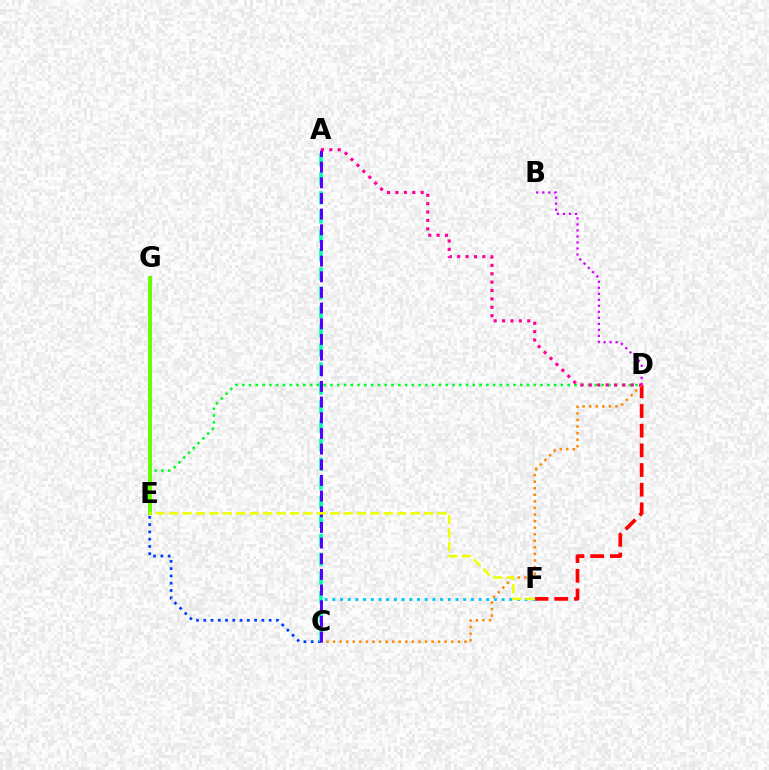{('D', 'E'): [{'color': '#00ff27', 'line_style': 'dotted', 'thickness': 1.84}], ('D', 'F'): [{'color': '#ff0000', 'line_style': 'dashed', 'thickness': 2.67}], ('C', 'F'): [{'color': '#00c7ff', 'line_style': 'dotted', 'thickness': 2.09}], ('C', 'D'): [{'color': '#ff8800', 'line_style': 'dotted', 'thickness': 1.78}], ('B', 'D'): [{'color': '#d600ff', 'line_style': 'dotted', 'thickness': 1.63}], ('C', 'E'): [{'color': '#003fff', 'line_style': 'dotted', 'thickness': 1.98}], ('E', 'G'): [{'color': '#66ff00', 'line_style': 'solid', 'thickness': 2.86}], ('A', 'C'): [{'color': '#00ffaf', 'line_style': 'dashed', 'thickness': 2.58}, {'color': '#4f00ff', 'line_style': 'dashed', 'thickness': 2.13}], ('A', 'D'): [{'color': '#ff00a0', 'line_style': 'dotted', 'thickness': 2.28}], ('E', 'F'): [{'color': '#eeff00', 'line_style': 'dashed', 'thickness': 1.82}]}